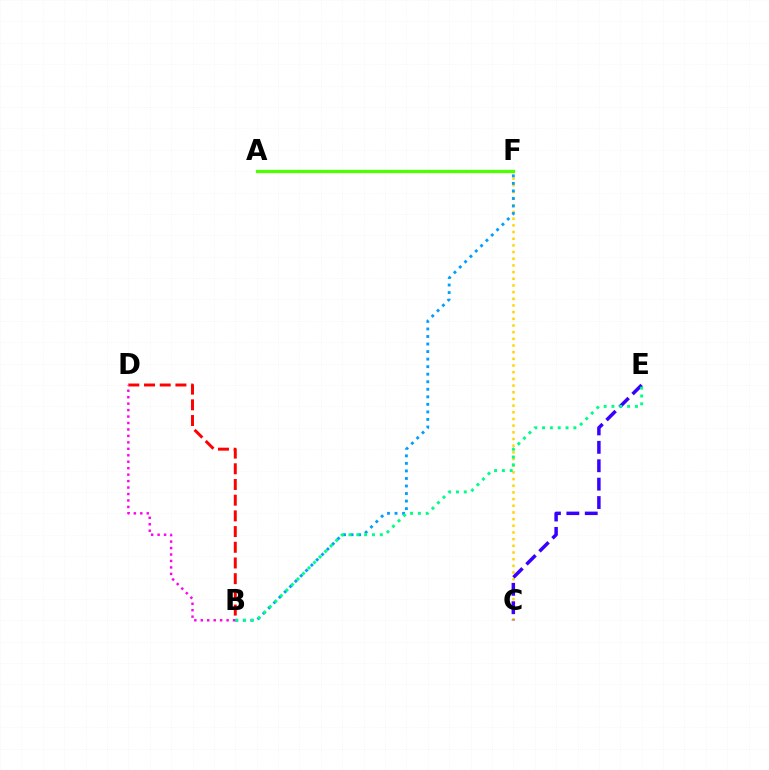{('C', 'F'): [{'color': '#ffd500', 'line_style': 'dotted', 'thickness': 1.81}], ('B', 'F'): [{'color': '#009eff', 'line_style': 'dotted', 'thickness': 2.05}], ('C', 'E'): [{'color': '#3700ff', 'line_style': 'dashed', 'thickness': 2.5}], ('B', 'E'): [{'color': '#00ff86', 'line_style': 'dotted', 'thickness': 2.13}], ('B', 'D'): [{'color': '#ff0000', 'line_style': 'dashed', 'thickness': 2.13}, {'color': '#ff00ed', 'line_style': 'dotted', 'thickness': 1.75}], ('A', 'F'): [{'color': '#4fff00', 'line_style': 'solid', 'thickness': 2.38}]}